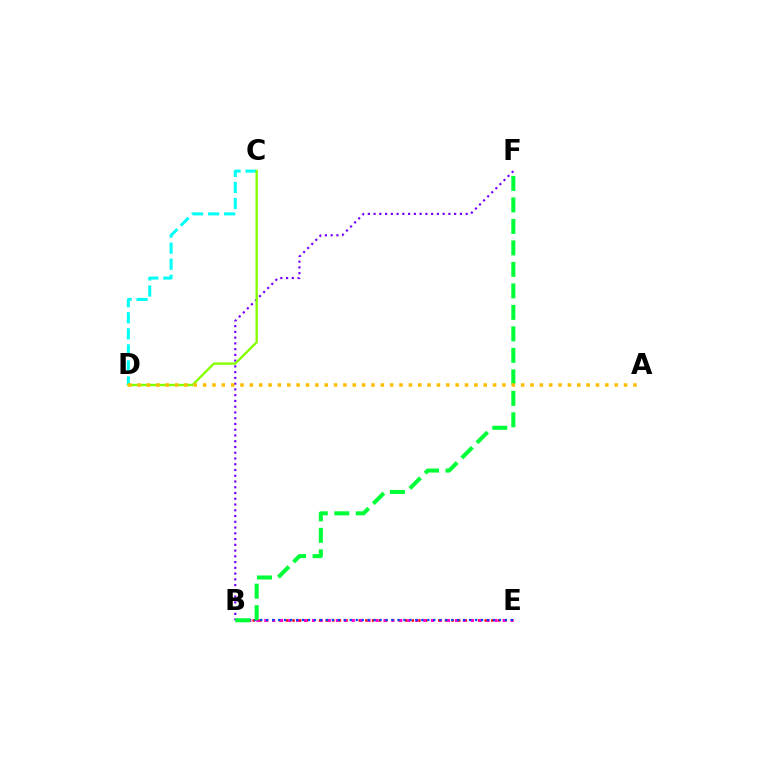{('C', 'D'): [{'color': '#00fff6', 'line_style': 'dashed', 'thickness': 2.18}, {'color': '#84ff00', 'line_style': 'solid', 'thickness': 1.69}], ('B', 'F'): [{'color': '#7200ff', 'line_style': 'dotted', 'thickness': 1.56}, {'color': '#00ff39', 'line_style': 'dashed', 'thickness': 2.92}], ('B', 'E'): [{'color': '#ff0000', 'line_style': 'dotted', 'thickness': 1.8}, {'color': '#ff00cf', 'line_style': 'dotted', 'thickness': 2.16}, {'color': '#004bff', 'line_style': 'dotted', 'thickness': 1.62}], ('A', 'D'): [{'color': '#ffbd00', 'line_style': 'dotted', 'thickness': 2.54}]}